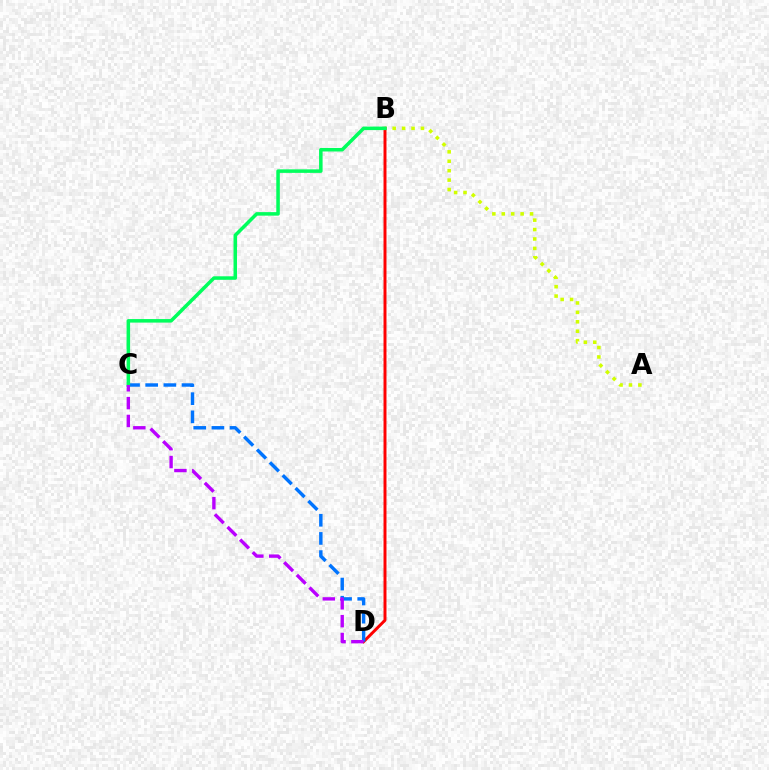{('A', 'B'): [{'color': '#d1ff00', 'line_style': 'dotted', 'thickness': 2.56}], ('B', 'D'): [{'color': '#ff0000', 'line_style': 'solid', 'thickness': 2.13}], ('C', 'D'): [{'color': '#0074ff', 'line_style': 'dashed', 'thickness': 2.47}, {'color': '#b900ff', 'line_style': 'dashed', 'thickness': 2.42}], ('B', 'C'): [{'color': '#00ff5c', 'line_style': 'solid', 'thickness': 2.54}]}